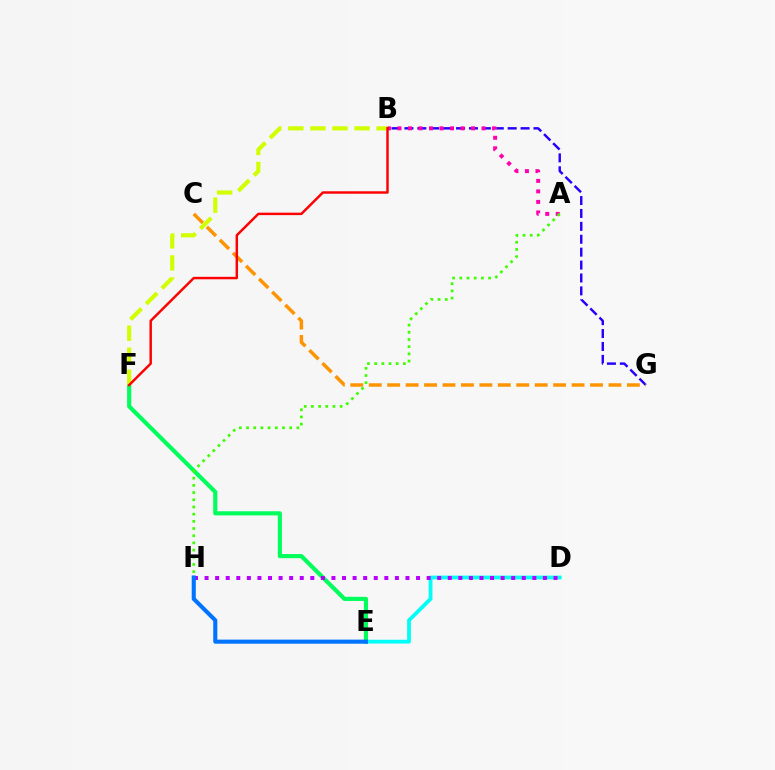{('B', 'G'): [{'color': '#2500ff', 'line_style': 'dashed', 'thickness': 1.75}], ('D', 'E'): [{'color': '#00fff6', 'line_style': 'solid', 'thickness': 2.73}], ('E', 'F'): [{'color': '#00ff5c', 'line_style': 'solid', 'thickness': 2.98}], ('A', 'B'): [{'color': '#ff00ac', 'line_style': 'dotted', 'thickness': 2.86}], ('C', 'G'): [{'color': '#ff9400', 'line_style': 'dashed', 'thickness': 2.51}], ('A', 'H'): [{'color': '#3dff00', 'line_style': 'dotted', 'thickness': 1.95}], ('D', 'H'): [{'color': '#b900ff', 'line_style': 'dotted', 'thickness': 2.87}], ('E', 'H'): [{'color': '#0074ff', 'line_style': 'solid', 'thickness': 2.95}], ('B', 'F'): [{'color': '#d1ff00', 'line_style': 'dashed', 'thickness': 3.0}, {'color': '#ff0000', 'line_style': 'solid', 'thickness': 1.77}]}